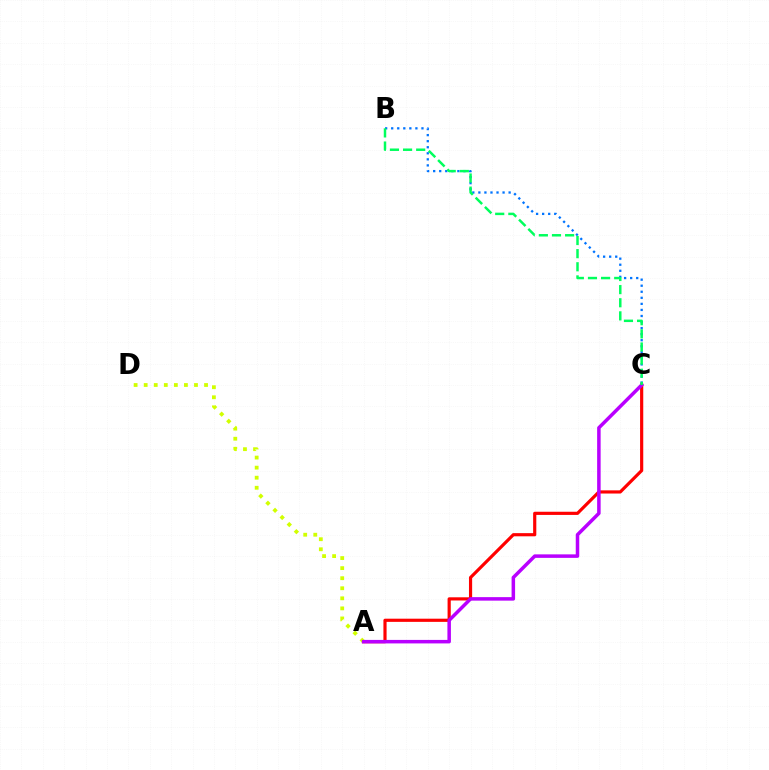{('A', 'D'): [{'color': '#d1ff00', 'line_style': 'dotted', 'thickness': 2.73}], ('B', 'C'): [{'color': '#0074ff', 'line_style': 'dotted', 'thickness': 1.64}, {'color': '#00ff5c', 'line_style': 'dashed', 'thickness': 1.78}], ('A', 'C'): [{'color': '#ff0000', 'line_style': 'solid', 'thickness': 2.28}, {'color': '#b900ff', 'line_style': 'solid', 'thickness': 2.52}]}